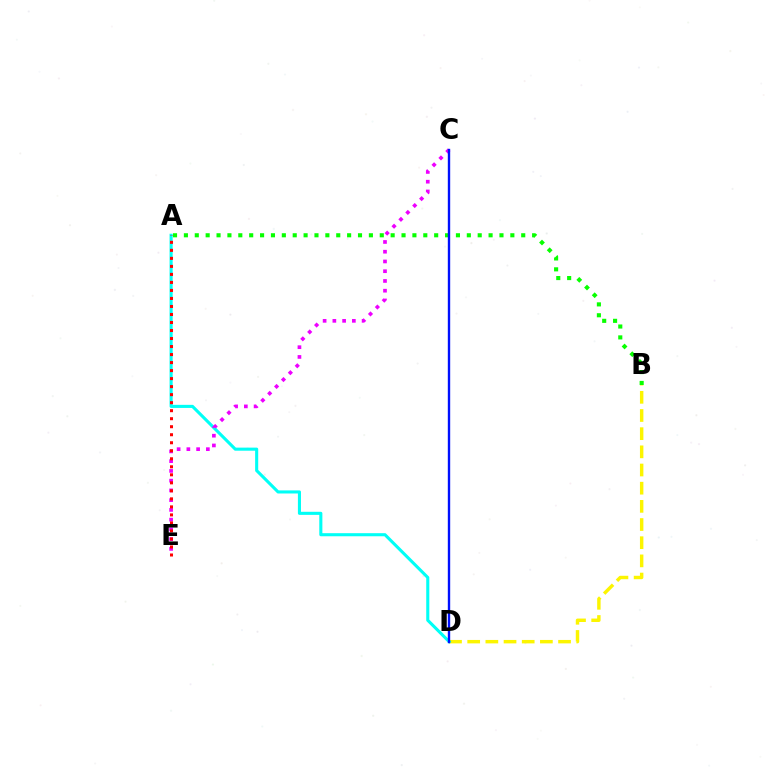{('B', 'D'): [{'color': '#fcf500', 'line_style': 'dashed', 'thickness': 2.47}], ('A', 'D'): [{'color': '#00fff6', 'line_style': 'solid', 'thickness': 2.22}], ('A', 'B'): [{'color': '#08ff00', 'line_style': 'dotted', 'thickness': 2.96}], ('C', 'E'): [{'color': '#ee00ff', 'line_style': 'dotted', 'thickness': 2.65}], ('A', 'E'): [{'color': '#ff0000', 'line_style': 'dotted', 'thickness': 2.18}], ('C', 'D'): [{'color': '#0010ff', 'line_style': 'solid', 'thickness': 1.72}]}